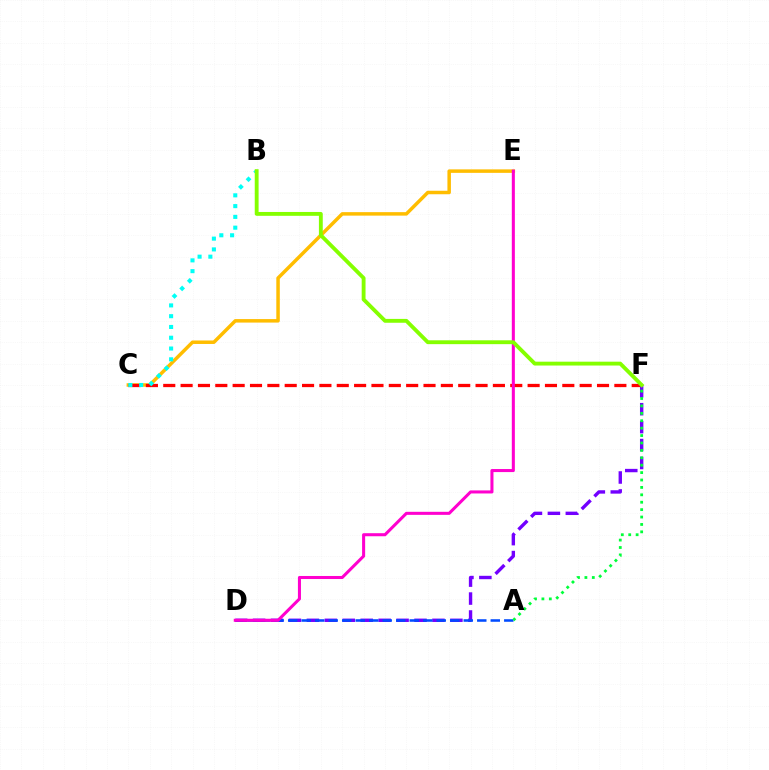{('C', 'E'): [{'color': '#ffbd00', 'line_style': 'solid', 'thickness': 2.51}], ('C', 'F'): [{'color': '#ff0000', 'line_style': 'dashed', 'thickness': 2.36}], ('D', 'F'): [{'color': '#7200ff', 'line_style': 'dashed', 'thickness': 2.44}], ('A', 'D'): [{'color': '#004bff', 'line_style': 'dashed', 'thickness': 1.83}], ('B', 'C'): [{'color': '#00fff6', 'line_style': 'dotted', 'thickness': 2.93}], ('A', 'F'): [{'color': '#00ff39', 'line_style': 'dotted', 'thickness': 2.01}], ('D', 'E'): [{'color': '#ff00cf', 'line_style': 'solid', 'thickness': 2.2}], ('B', 'F'): [{'color': '#84ff00', 'line_style': 'solid', 'thickness': 2.77}]}